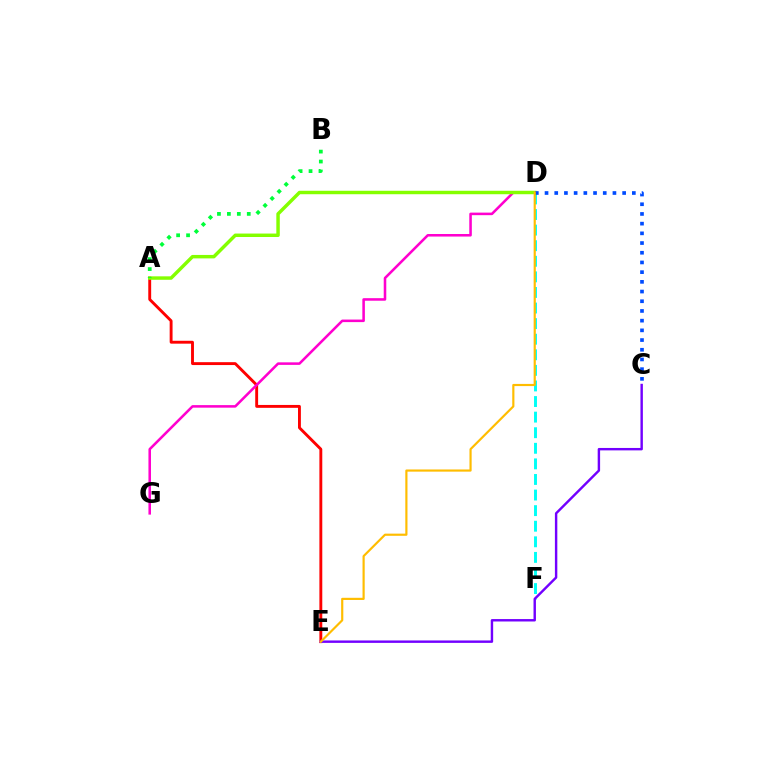{('A', 'E'): [{'color': '#ff0000', 'line_style': 'solid', 'thickness': 2.08}], ('D', 'G'): [{'color': '#ff00cf', 'line_style': 'solid', 'thickness': 1.84}], ('A', 'D'): [{'color': '#84ff00', 'line_style': 'solid', 'thickness': 2.48}], ('A', 'B'): [{'color': '#00ff39', 'line_style': 'dotted', 'thickness': 2.7}], ('D', 'F'): [{'color': '#00fff6', 'line_style': 'dashed', 'thickness': 2.12}], ('C', 'D'): [{'color': '#004bff', 'line_style': 'dotted', 'thickness': 2.64}], ('C', 'E'): [{'color': '#7200ff', 'line_style': 'solid', 'thickness': 1.74}], ('D', 'E'): [{'color': '#ffbd00', 'line_style': 'solid', 'thickness': 1.56}]}